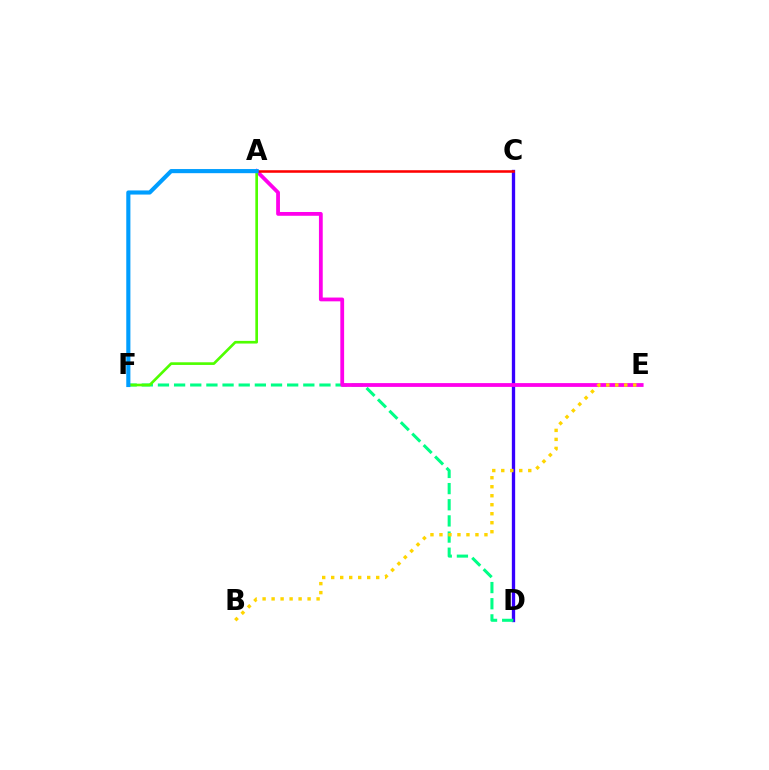{('C', 'D'): [{'color': '#3700ff', 'line_style': 'solid', 'thickness': 2.39}], ('D', 'F'): [{'color': '#00ff86', 'line_style': 'dashed', 'thickness': 2.19}], ('A', 'E'): [{'color': '#ff00ed', 'line_style': 'solid', 'thickness': 2.73}], ('A', 'F'): [{'color': '#4fff00', 'line_style': 'solid', 'thickness': 1.91}, {'color': '#009eff', 'line_style': 'solid', 'thickness': 2.97}], ('A', 'C'): [{'color': '#ff0000', 'line_style': 'solid', 'thickness': 1.83}], ('B', 'E'): [{'color': '#ffd500', 'line_style': 'dotted', 'thickness': 2.44}]}